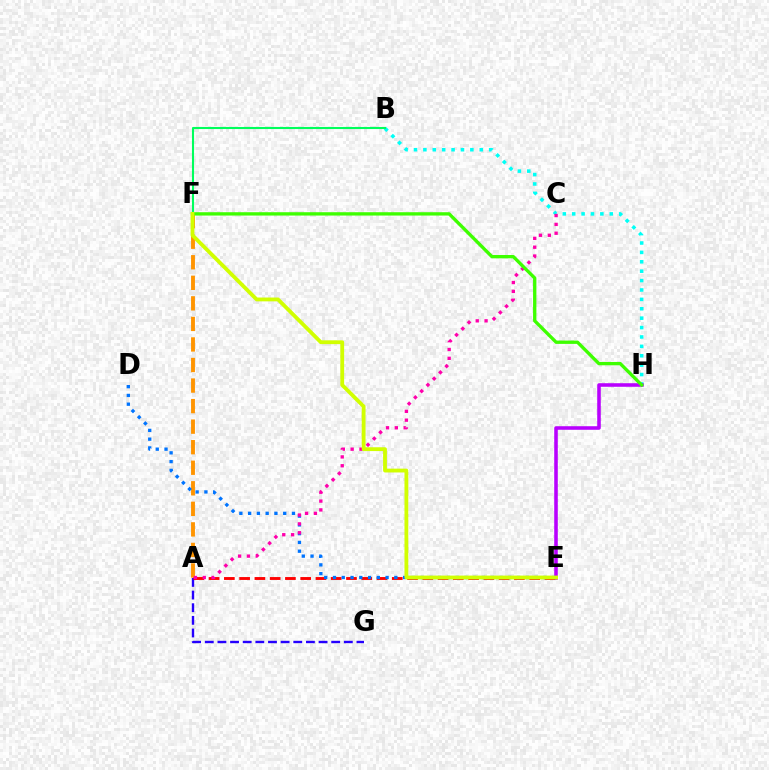{('A', 'F'): [{'color': '#ff9400', 'line_style': 'dashed', 'thickness': 2.79}], ('B', 'H'): [{'color': '#00fff6', 'line_style': 'dotted', 'thickness': 2.55}], ('B', 'F'): [{'color': '#00ff5c', 'line_style': 'solid', 'thickness': 1.5}], ('A', 'G'): [{'color': '#2500ff', 'line_style': 'dashed', 'thickness': 1.72}], ('E', 'H'): [{'color': '#b900ff', 'line_style': 'solid', 'thickness': 2.57}], ('A', 'E'): [{'color': '#ff0000', 'line_style': 'dashed', 'thickness': 2.07}], ('D', 'E'): [{'color': '#0074ff', 'line_style': 'dotted', 'thickness': 2.38}], ('A', 'C'): [{'color': '#ff00ac', 'line_style': 'dotted', 'thickness': 2.4}], ('F', 'H'): [{'color': '#3dff00', 'line_style': 'solid', 'thickness': 2.4}], ('E', 'F'): [{'color': '#d1ff00', 'line_style': 'solid', 'thickness': 2.75}]}